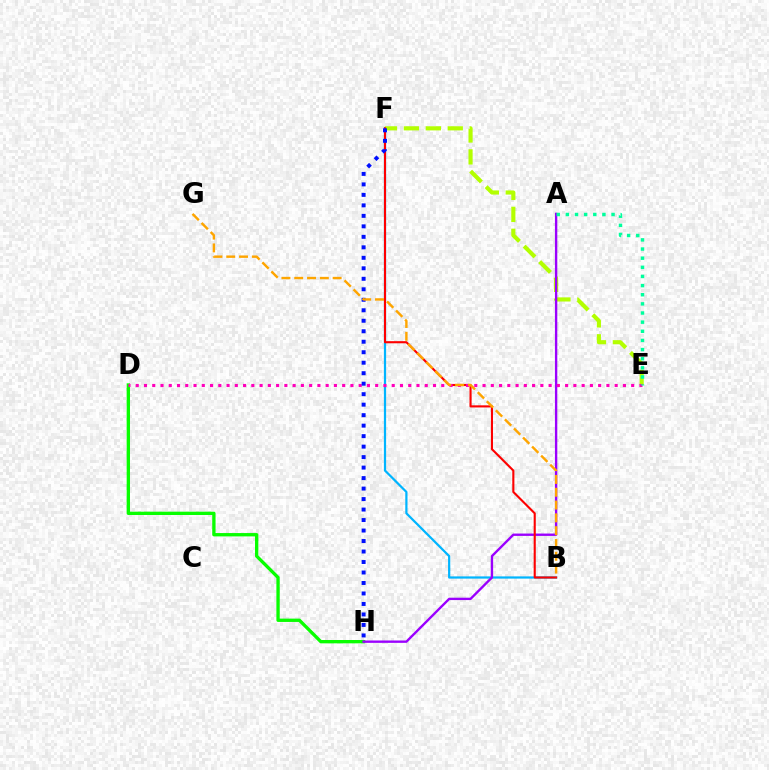{('D', 'H'): [{'color': '#08ff00', 'line_style': 'solid', 'thickness': 2.39}], ('B', 'F'): [{'color': '#00b5ff', 'line_style': 'solid', 'thickness': 1.6}, {'color': '#ff0000', 'line_style': 'solid', 'thickness': 1.52}], ('E', 'F'): [{'color': '#b3ff00', 'line_style': 'dashed', 'thickness': 2.98}], ('A', 'H'): [{'color': '#9b00ff', 'line_style': 'solid', 'thickness': 1.7}], ('D', 'E'): [{'color': '#ff00bd', 'line_style': 'dotted', 'thickness': 2.24}], ('F', 'H'): [{'color': '#0010ff', 'line_style': 'dotted', 'thickness': 2.85}], ('A', 'E'): [{'color': '#00ff9d', 'line_style': 'dotted', 'thickness': 2.48}], ('B', 'G'): [{'color': '#ffa500', 'line_style': 'dashed', 'thickness': 1.74}]}